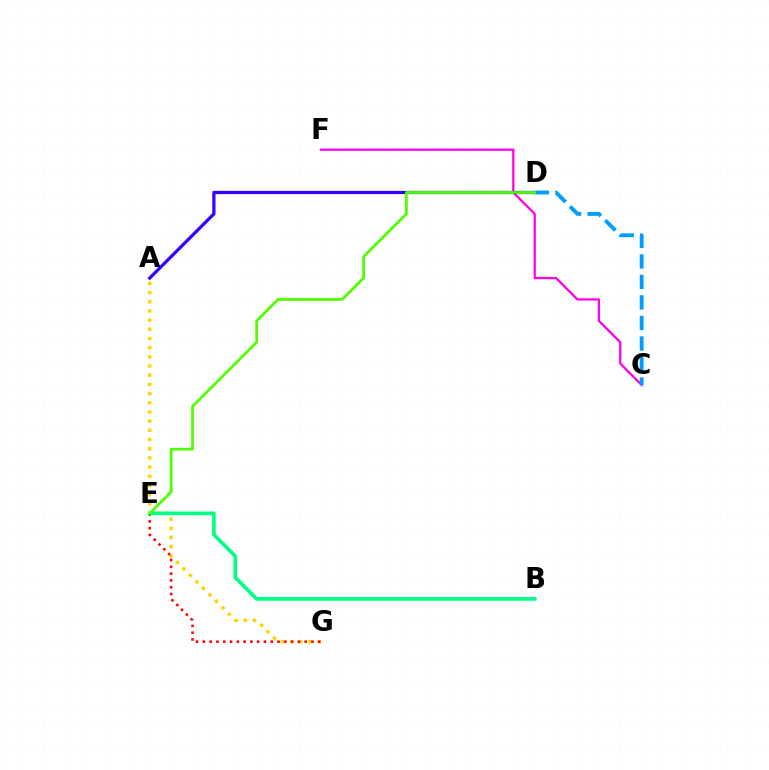{('A', 'G'): [{'color': '#ffd500', 'line_style': 'dotted', 'thickness': 2.5}], ('C', 'F'): [{'color': '#ff00ed', 'line_style': 'solid', 'thickness': 1.64}], ('A', 'D'): [{'color': '#3700ff', 'line_style': 'solid', 'thickness': 2.33}], ('E', 'G'): [{'color': '#ff0000', 'line_style': 'dotted', 'thickness': 1.84}], ('B', 'E'): [{'color': '#00ff86', 'line_style': 'solid', 'thickness': 2.63}], ('C', 'D'): [{'color': '#009eff', 'line_style': 'dashed', 'thickness': 2.79}], ('D', 'E'): [{'color': '#4fff00', 'line_style': 'solid', 'thickness': 1.97}]}